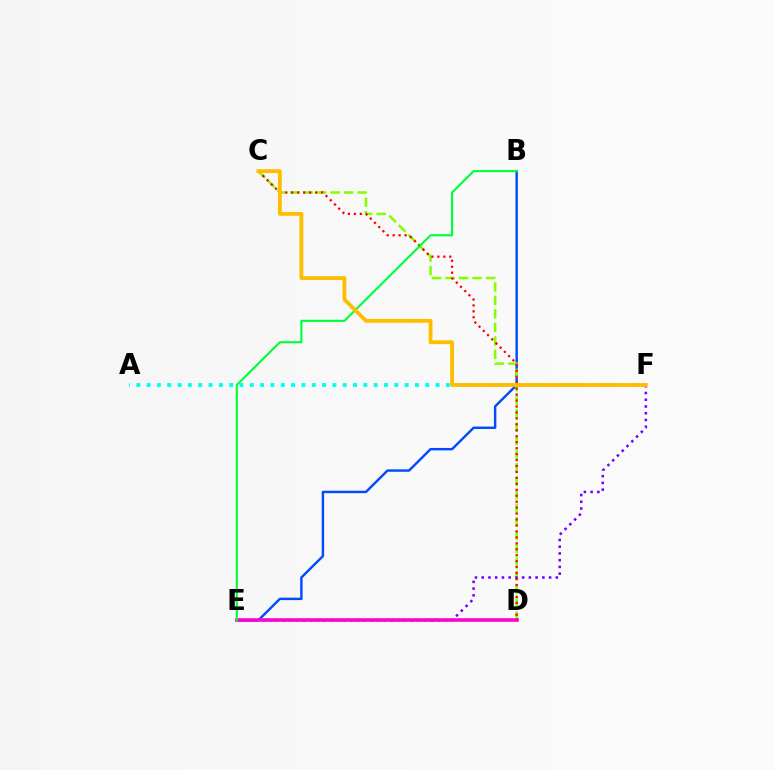{('B', 'E'): [{'color': '#004bff', 'line_style': 'solid', 'thickness': 1.74}, {'color': '#00ff39', 'line_style': 'solid', 'thickness': 1.53}], ('C', 'D'): [{'color': '#84ff00', 'line_style': 'dashed', 'thickness': 1.83}, {'color': '#ff0000', 'line_style': 'dotted', 'thickness': 1.62}], ('A', 'F'): [{'color': '#00fff6', 'line_style': 'dotted', 'thickness': 2.8}], ('E', 'F'): [{'color': '#7200ff', 'line_style': 'dotted', 'thickness': 1.83}], ('D', 'E'): [{'color': '#ff00cf', 'line_style': 'solid', 'thickness': 2.58}], ('C', 'F'): [{'color': '#ffbd00', 'line_style': 'solid', 'thickness': 2.75}]}